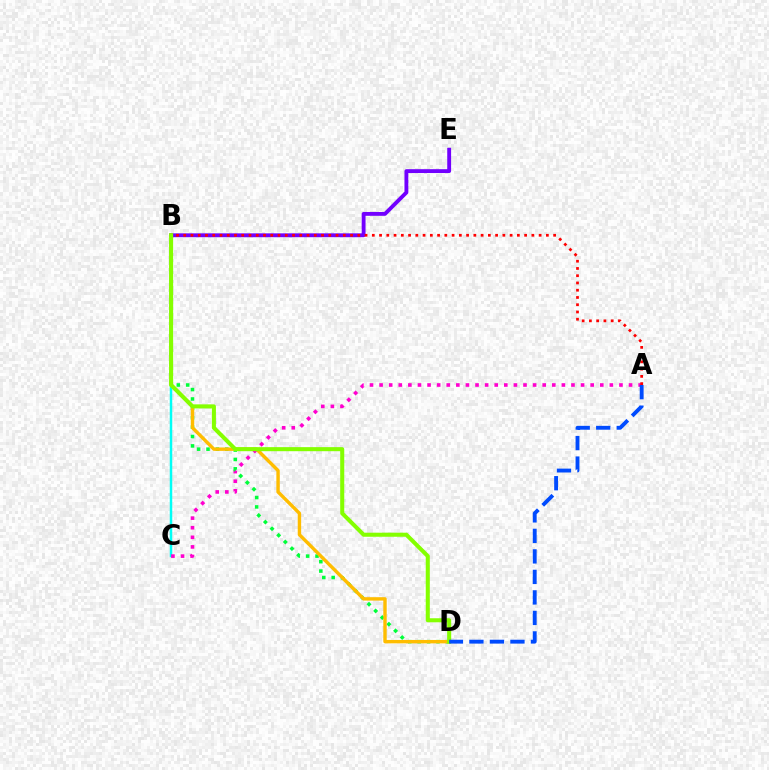{('B', 'C'): [{'color': '#00fff6', 'line_style': 'solid', 'thickness': 1.78}], ('A', 'C'): [{'color': '#ff00cf', 'line_style': 'dotted', 'thickness': 2.61}], ('B', 'E'): [{'color': '#7200ff', 'line_style': 'solid', 'thickness': 2.78}], ('B', 'D'): [{'color': '#00ff39', 'line_style': 'dotted', 'thickness': 2.55}, {'color': '#ffbd00', 'line_style': 'solid', 'thickness': 2.45}, {'color': '#84ff00', 'line_style': 'solid', 'thickness': 2.92}], ('A', 'B'): [{'color': '#ff0000', 'line_style': 'dotted', 'thickness': 1.97}], ('A', 'D'): [{'color': '#004bff', 'line_style': 'dashed', 'thickness': 2.79}]}